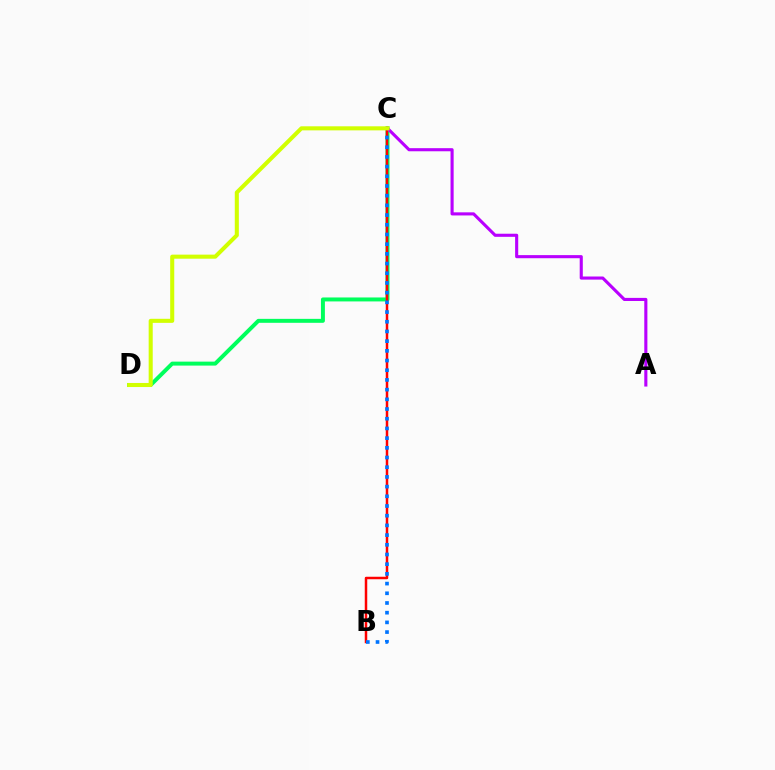{('C', 'D'): [{'color': '#00ff5c', 'line_style': 'solid', 'thickness': 2.85}, {'color': '#d1ff00', 'line_style': 'solid', 'thickness': 2.92}], ('B', 'C'): [{'color': '#ff0000', 'line_style': 'solid', 'thickness': 1.79}, {'color': '#0074ff', 'line_style': 'dotted', 'thickness': 2.63}], ('A', 'C'): [{'color': '#b900ff', 'line_style': 'solid', 'thickness': 2.23}]}